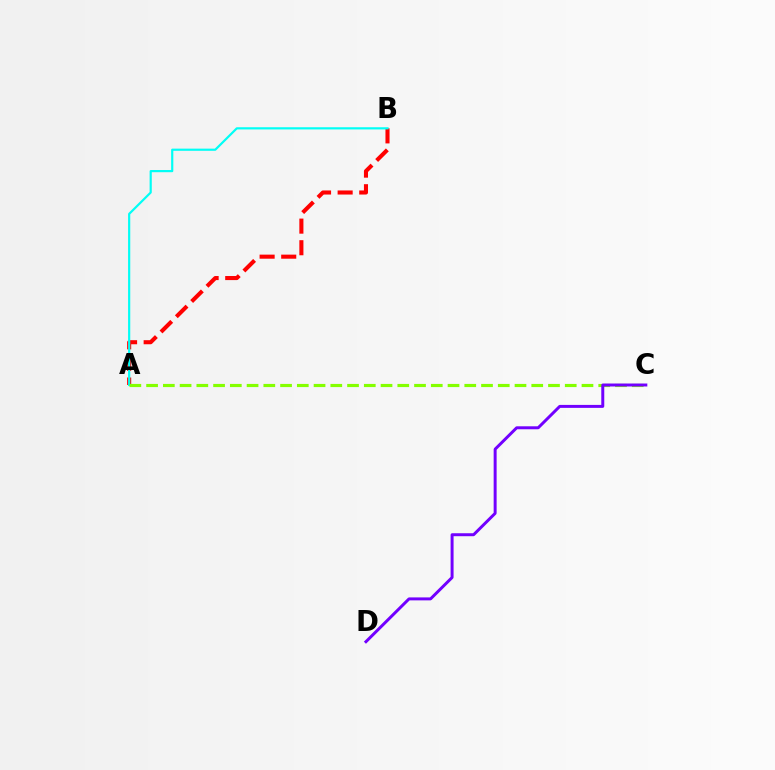{('A', 'B'): [{'color': '#ff0000', 'line_style': 'dashed', 'thickness': 2.93}, {'color': '#00fff6', 'line_style': 'solid', 'thickness': 1.57}], ('A', 'C'): [{'color': '#84ff00', 'line_style': 'dashed', 'thickness': 2.27}], ('C', 'D'): [{'color': '#7200ff', 'line_style': 'solid', 'thickness': 2.14}]}